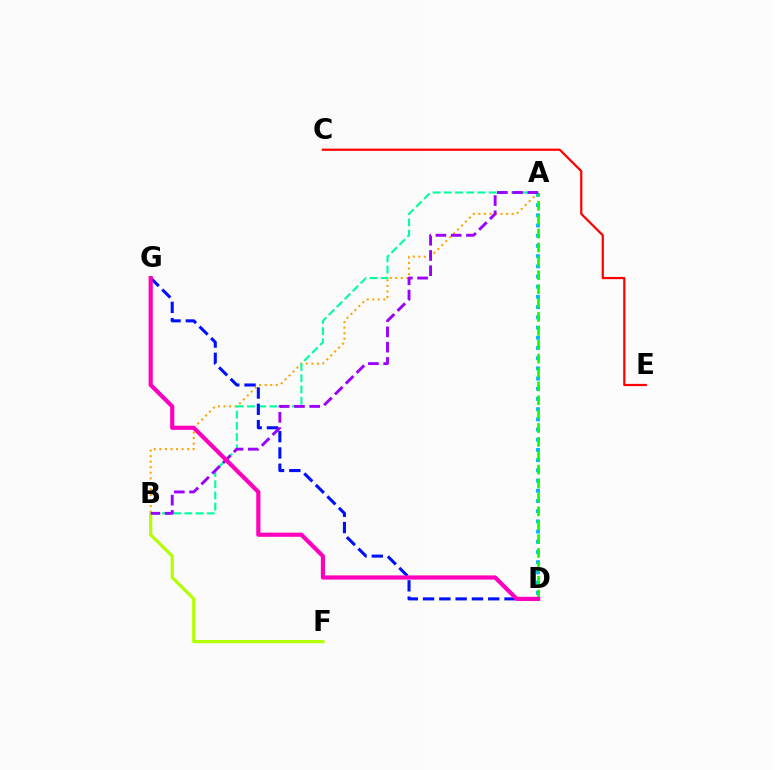{('A', 'B'): [{'color': '#ffa500', 'line_style': 'dotted', 'thickness': 1.51}, {'color': '#00ff9d', 'line_style': 'dashed', 'thickness': 1.52}, {'color': '#9b00ff', 'line_style': 'dashed', 'thickness': 2.07}], ('B', 'F'): [{'color': '#b3ff00', 'line_style': 'solid', 'thickness': 2.29}], ('D', 'G'): [{'color': '#0010ff', 'line_style': 'dashed', 'thickness': 2.21}, {'color': '#ff00bd', 'line_style': 'solid', 'thickness': 3.0}], ('A', 'D'): [{'color': '#00b5ff', 'line_style': 'dotted', 'thickness': 2.77}, {'color': '#08ff00', 'line_style': 'dashed', 'thickness': 1.89}], ('C', 'E'): [{'color': '#ff0000', 'line_style': 'solid', 'thickness': 1.6}]}